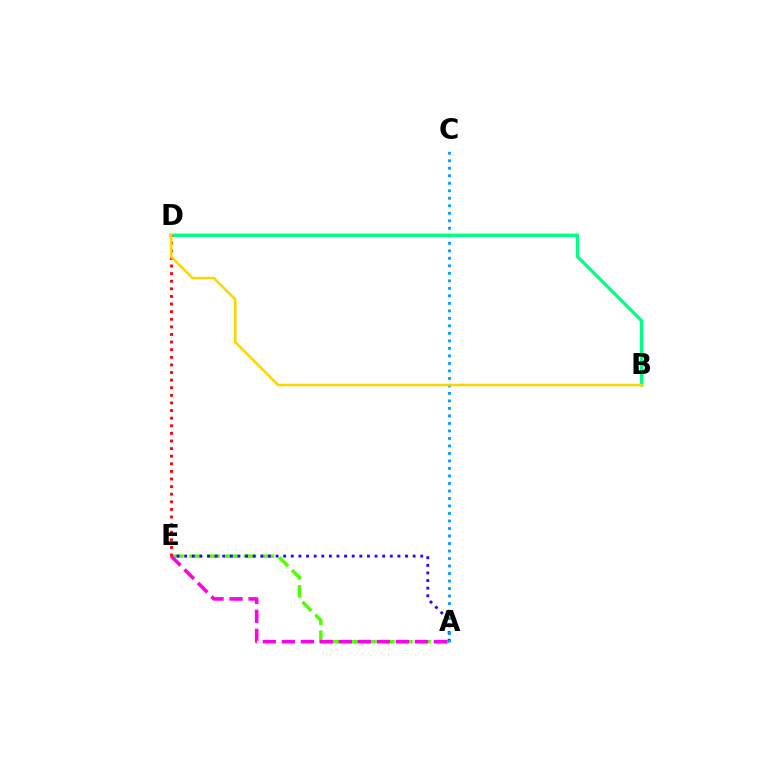{('A', 'E'): [{'color': '#4fff00', 'line_style': 'dashed', 'thickness': 2.46}, {'color': '#3700ff', 'line_style': 'dotted', 'thickness': 2.07}, {'color': '#ff00ed', 'line_style': 'dashed', 'thickness': 2.58}], ('A', 'C'): [{'color': '#009eff', 'line_style': 'dotted', 'thickness': 2.04}], ('B', 'D'): [{'color': '#00ff86', 'line_style': 'solid', 'thickness': 2.43}, {'color': '#ffd500', 'line_style': 'solid', 'thickness': 1.84}], ('D', 'E'): [{'color': '#ff0000', 'line_style': 'dotted', 'thickness': 2.07}]}